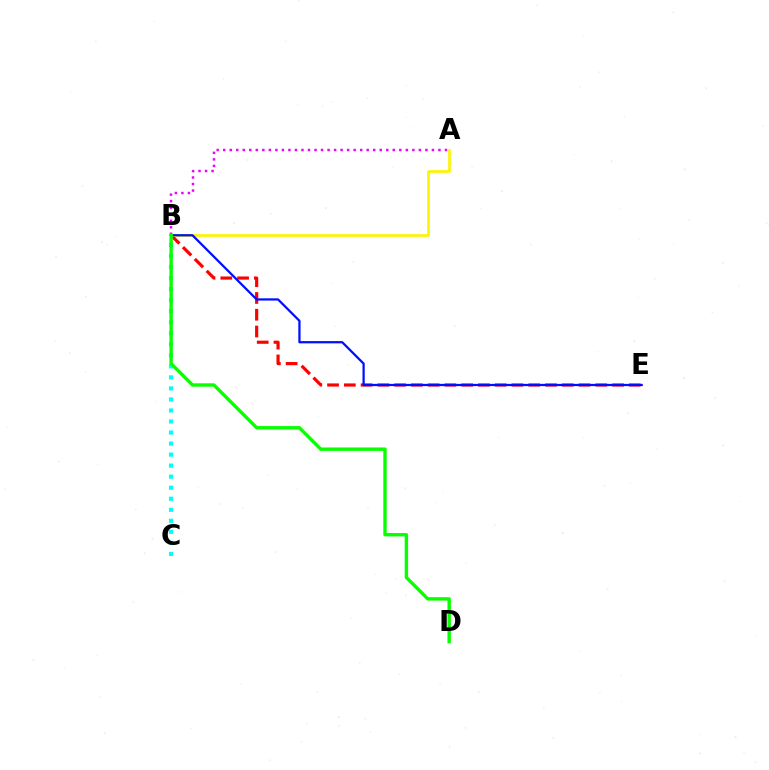{('B', 'E'): [{'color': '#ff0000', 'line_style': 'dashed', 'thickness': 2.28}, {'color': '#0010ff', 'line_style': 'solid', 'thickness': 1.62}], ('A', 'B'): [{'color': '#fcf500', 'line_style': 'solid', 'thickness': 1.93}, {'color': '#ee00ff', 'line_style': 'dotted', 'thickness': 1.77}], ('B', 'C'): [{'color': '#00fff6', 'line_style': 'dotted', 'thickness': 3.0}], ('B', 'D'): [{'color': '#08ff00', 'line_style': 'solid', 'thickness': 2.44}]}